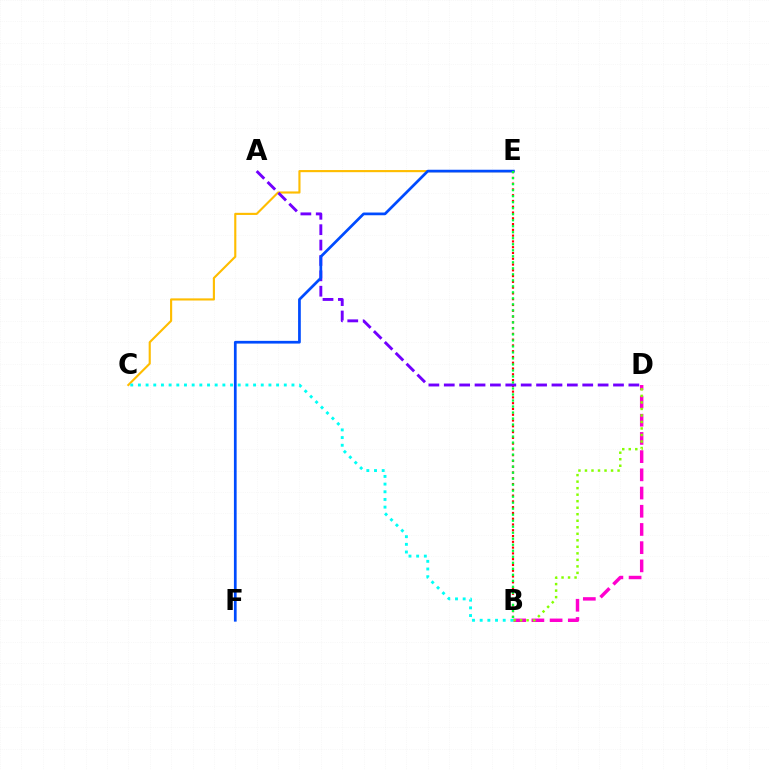{('C', 'E'): [{'color': '#ffbd00', 'line_style': 'solid', 'thickness': 1.54}], ('B', 'E'): [{'color': '#ff0000', 'line_style': 'dotted', 'thickness': 1.57}, {'color': '#00ff39', 'line_style': 'dotted', 'thickness': 1.63}], ('A', 'D'): [{'color': '#7200ff', 'line_style': 'dashed', 'thickness': 2.09}], ('E', 'F'): [{'color': '#004bff', 'line_style': 'solid', 'thickness': 1.96}], ('B', 'D'): [{'color': '#ff00cf', 'line_style': 'dashed', 'thickness': 2.47}, {'color': '#84ff00', 'line_style': 'dotted', 'thickness': 1.77}], ('B', 'C'): [{'color': '#00fff6', 'line_style': 'dotted', 'thickness': 2.09}]}